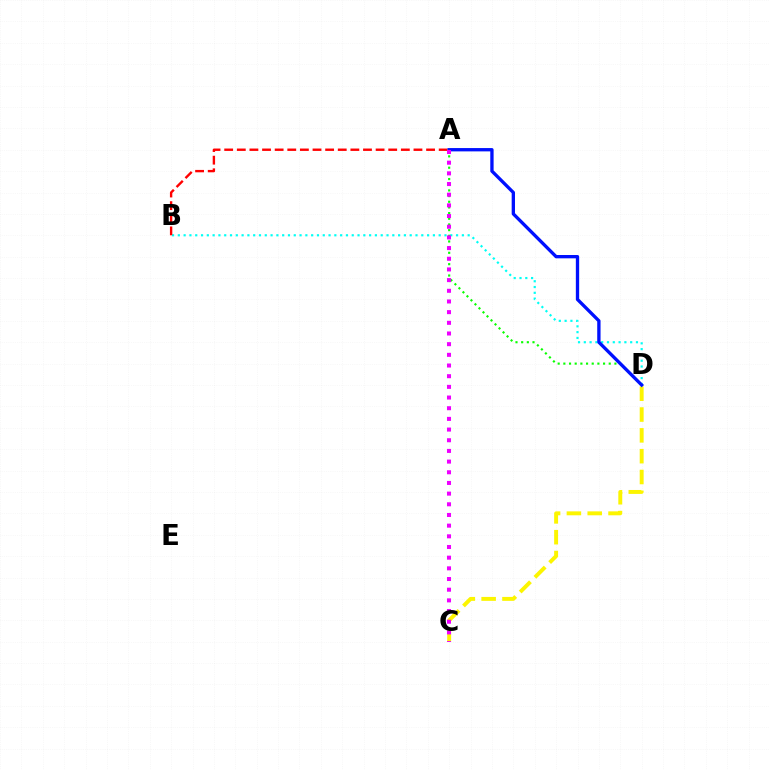{('C', 'D'): [{'color': '#fcf500', 'line_style': 'dashed', 'thickness': 2.83}], ('B', 'D'): [{'color': '#00fff6', 'line_style': 'dotted', 'thickness': 1.57}], ('A', 'B'): [{'color': '#ff0000', 'line_style': 'dashed', 'thickness': 1.71}], ('A', 'D'): [{'color': '#08ff00', 'line_style': 'dotted', 'thickness': 1.54}, {'color': '#0010ff', 'line_style': 'solid', 'thickness': 2.39}], ('A', 'C'): [{'color': '#ee00ff', 'line_style': 'dotted', 'thickness': 2.9}]}